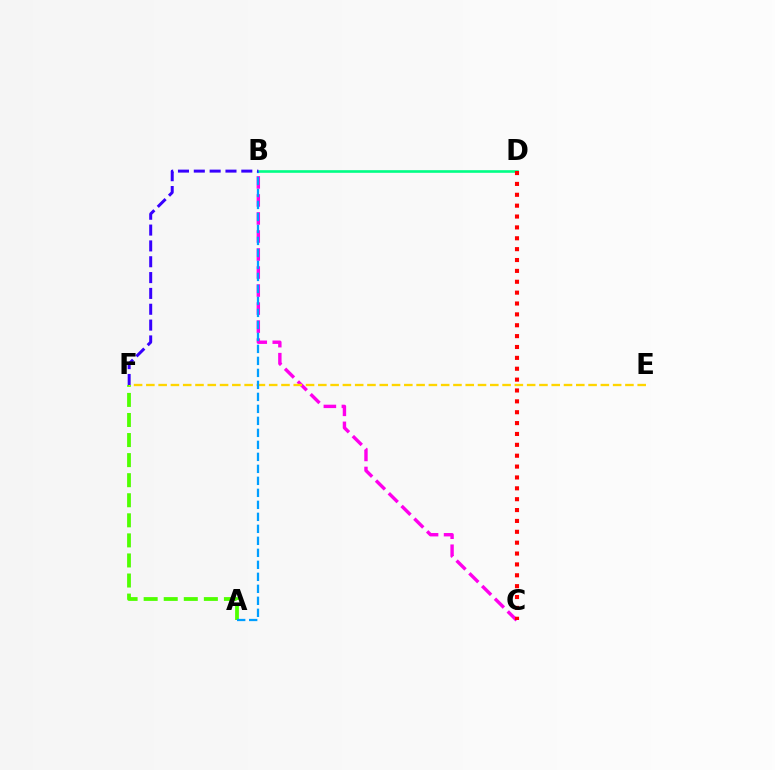{('A', 'F'): [{'color': '#4fff00', 'line_style': 'dashed', 'thickness': 2.73}], ('B', 'C'): [{'color': '#ff00ed', 'line_style': 'dashed', 'thickness': 2.45}], ('B', 'D'): [{'color': '#00ff86', 'line_style': 'solid', 'thickness': 1.89}], ('C', 'D'): [{'color': '#ff0000', 'line_style': 'dotted', 'thickness': 2.95}], ('E', 'F'): [{'color': '#ffd500', 'line_style': 'dashed', 'thickness': 1.67}], ('A', 'B'): [{'color': '#009eff', 'line_style': 'dashed', 'thickness': 1.63}], ('B', 'F'): [{'color': '#3700ff', 'line_style': 'dashed', 'thickness': 2.15}]}